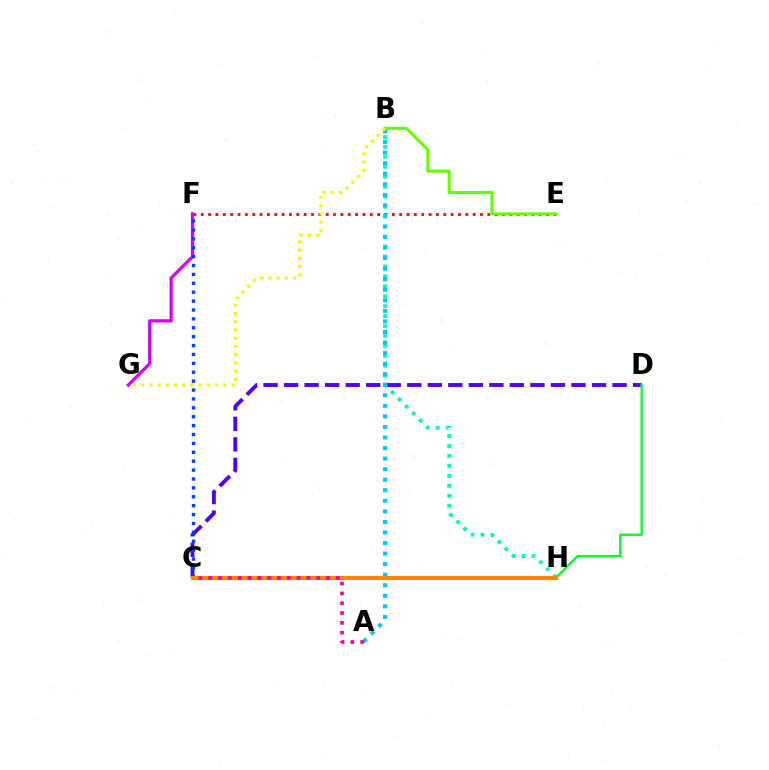{('E', 'F'): [{'color': '#ff0000', 'line_style': 'dotted', 'thickness': 2.0}], ('C', 'D'): [{'color': '#4f00ff', 'line_style': 'dashed', 'thickness': 2.79}], ('F', 'G'): [{'color': '#d600ff', 'line_style': 'solid', 'thickness': 2.35}], ('B', 'H'): [{'color': '#00ffaf', 'line_style': 'dotted', 'thickness': 2.7}], ('C', 'F'): [{'color': '#003fff', 'line_style': 'dotted', 'thickness': 2.42}], ('B', 'E'): [{'color': '#66ff00', 'line_style': 'solid', 'thickness': 2.17}], ('A', 'B'): [{'color': '#00c7ff', 'line_style': 'dotted', 'thickness': 2.87}], ('D', 'H'): [{'color': '#00ff27', 'line_style': 'solid', 'thickness': 1.65}], ('C', 'H'): [{'color': '#ff8800', 'line_style': 'solid', 'thickness': 2.91}], ('A', 'C'): [{'color': '#ff00a0', 'line_style': 'dotted', 'thickness': 2.67}], ('B', 'G'): [{'color': '#eeff00', 'line_style': 'dotted', 'thickness': 2.23}]}